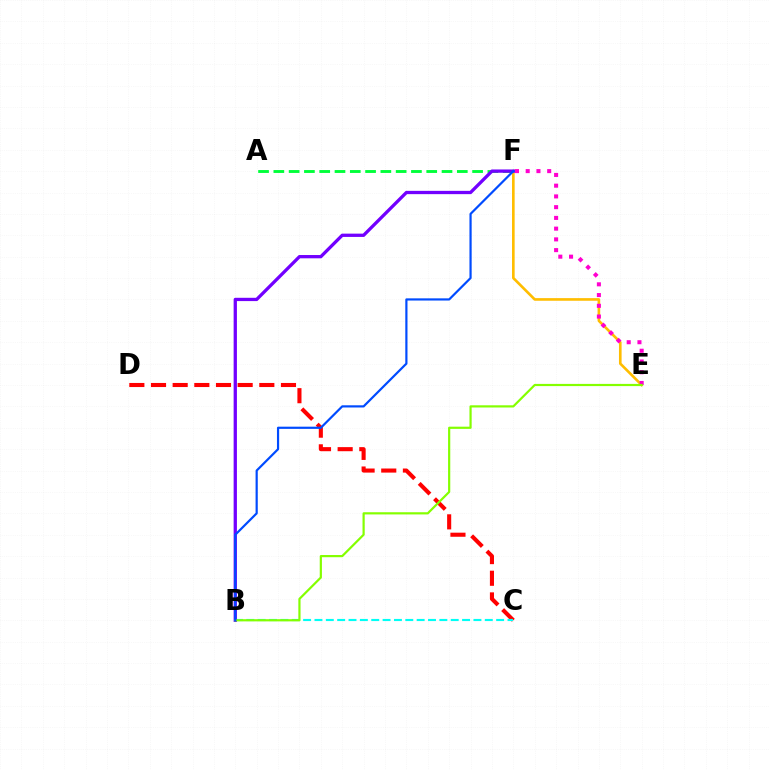{('C', 'D'): [{'color': '#ff0000', 'line_style': 'dashed', 'thickness': 2.94}], ('A', 'F'): [{'color': '#00ff39', 'line_style': 'dashed', 'thickness': 2.08}], ('B', 'C'): [{'color': '#00fff6', 'line_style': 'dashed', 'thickness': 1.54}], ('E', 'F'): [{'color': '#ffbd00', 'line_style': 'solid', 'thickness': 1.9}, {'color': '#ff00cf', 'line_style': 'dotted', 'thickness': 2.92}], ('B', 'F'): [{'color': '#7200ff', 'line_style': 'solid', 'thickness': 2.37}, {'color': '#004bff', 'line_style': 'solid', 'thickness': 1.58}], ('B', 'E'): [{'color': '#84ff00', 'line_style': 'solid', 'thickness': 1.58}]}